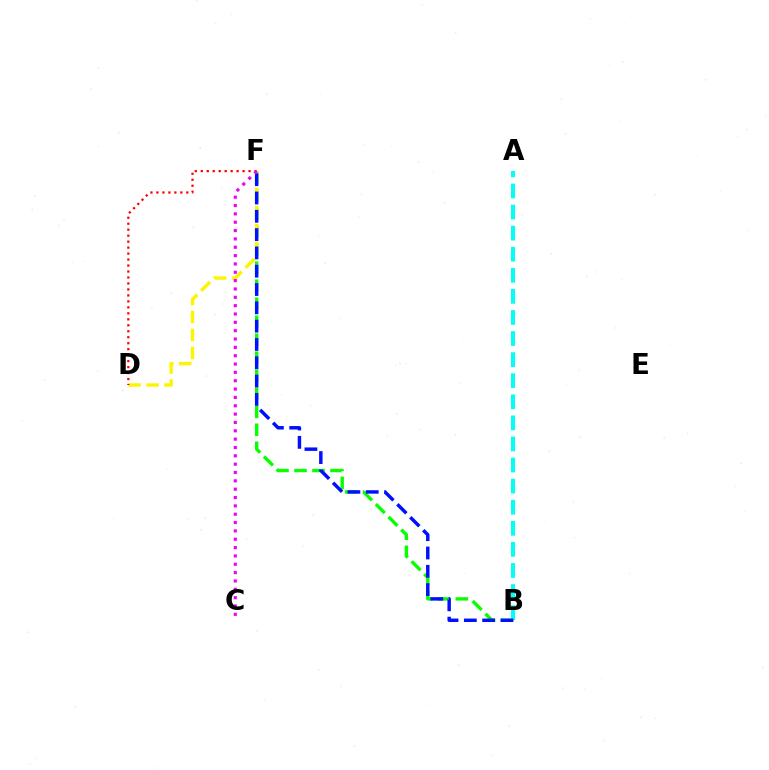{('B', 'F'): [{'color': '#08ff00', 'line_style': 'dashed', 'thickness': 2.45}, {'color': '#0010ff', 'line_style': 'dashed', 'thickness': 2.49}], ('D', 'F'): [{'color': '#fcf500', 'line_style': 'dashed', 'thickness': 2.44}, {'color': '#ff0000', 'line_style': 'dotted', 'thickness': 1.62}], ('A', 'B'): [{'color': '#00fff6', 'line_style': 'dashed', 'thickness': 2.86}], ('C', 'F'): [{'color': '#ee00ff', 'line_style': 'dotted', 'thickness': 2.27}]}